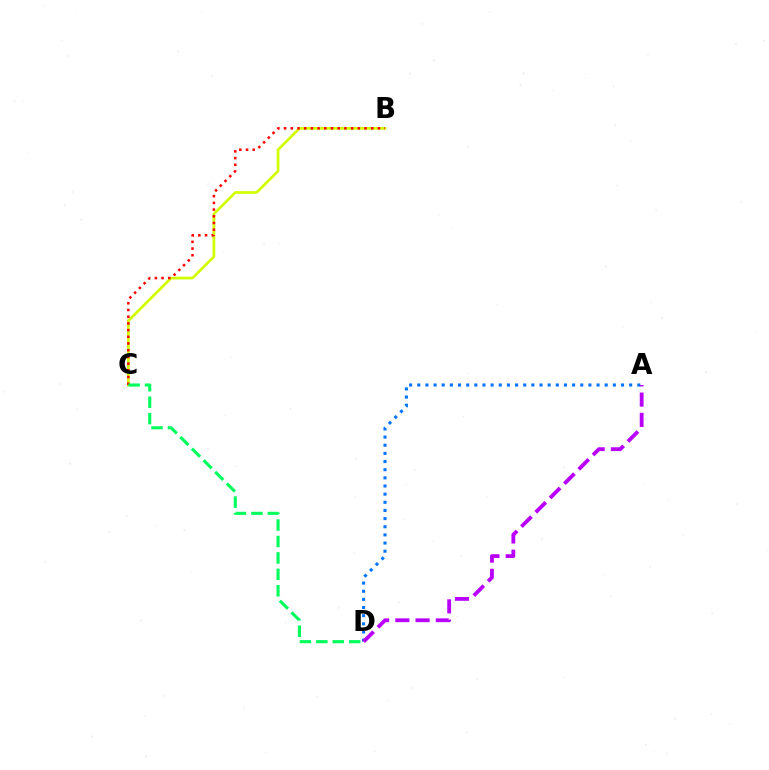{('B', 'C'): [{'color': '#d1ff00', 'line_style': 'solid', 'thickness': 1.96}, {'color': '#ff0000', 'line_style': 'dotted', 'thickness': 1.82}], ('A', 'D'): [{'color': '#0074ff', 'line_style': 'dotted', 'thickness': 2.21}, {'color': '#b900ff', 'line_style': 'dashed', 'thickness': 2.75}], ('C', 'D'): [{'color': '#00ff5c', 'line_style': 'dashed', 'thickness': 2.23}]}